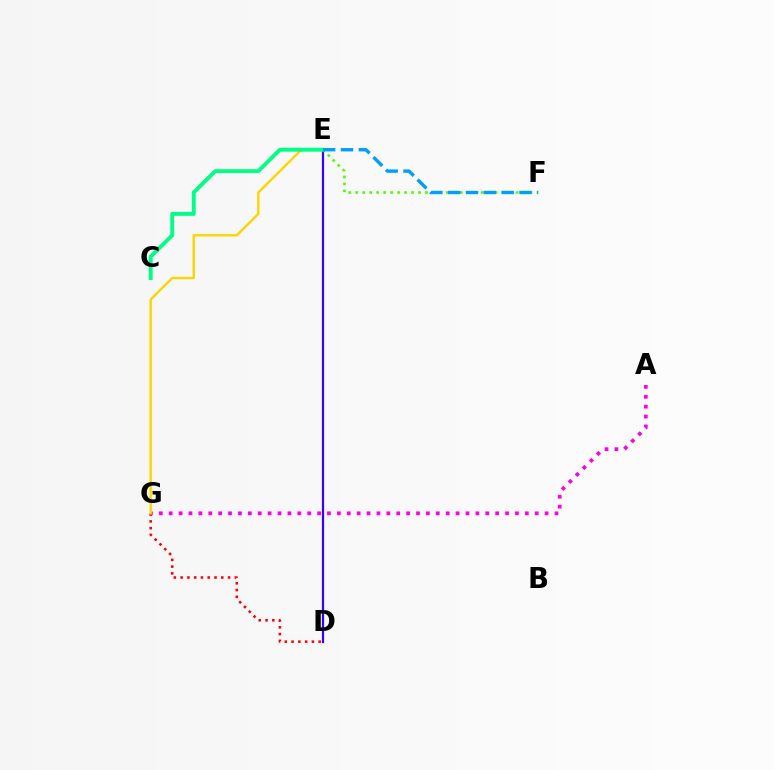{('A', 'G'): [{'color': '#ff00ed', 'line_style': 'dotted', 'thickness': 2.69}], ('D', 'G'): [{'color': '#ff0000', 'line_style': 'dotted', 'thickness': 1.84}], ('E', 'G'): [{'color': '#ffd500', 'line_style': 'solid', 'thickness': 1.72}], ('D', 'E'): [{'color': '#3700ff', 'line_style': 'solid', 'thickness': 1.6}], ('C', 'E'): [{'color': '#00ff86', 'line_style': 'solid', 'thickness': 2.8}], ('E', 'F'): [{'color': '#4fff00', 'line_style': 'dotted', 'thickness': 1.89}, {'color': '#009eff', 'line_style': 'dashed', 'thickness': 2.42}]}